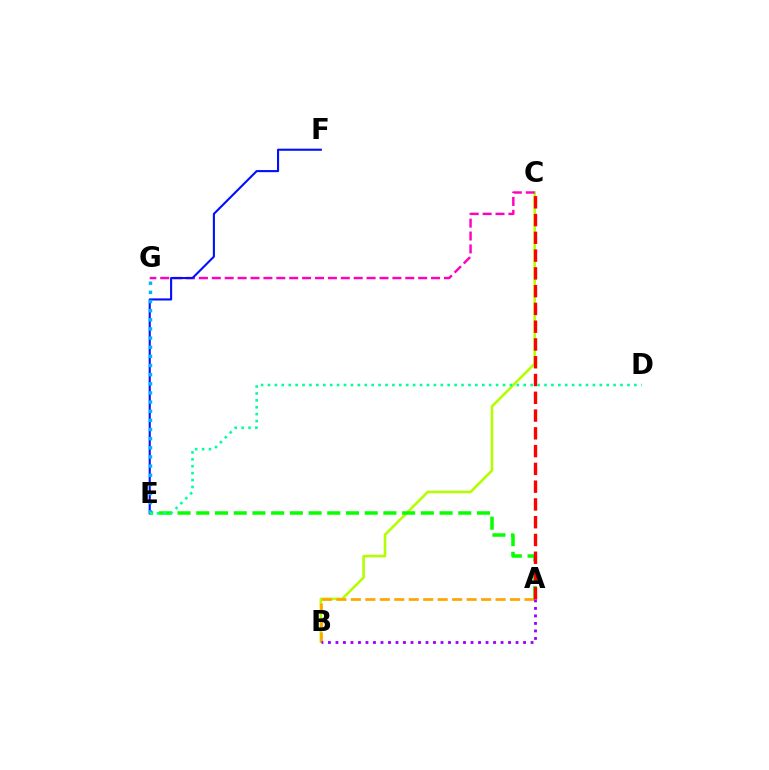{('B', 'C'): [{'color': '#b3ff00', 'line_style': 'solid', 'thickness': 1.88}], ('A', 'E'): [{'color': '#08ff00', 'line_style': 'dashed', 'thickness': 2.54}], ('A', 'B'): [{'color': '#ffa500', 'line_style': 'dashed', 'thickness': 1.97}, {'color': '#9b00ff', 'line_style': 'dotted', 'thickness': 2.04}], ('C', 'G'): [{'color': '#ff00bd', 'line_style': 'dashed', 'thickness': 1.75}], ('A', 'C'): [{'color': '#ff0000', 'line_style': 'dashed', 'thickness': 2.41}], ('E', 'F'): [{'color': '#0010ff', 'line_style': 'solid', 'thickness': 1.52}], ('E', 'G'): [{'color': '#00b5ff', 'line_style': 'dotted', 'thickness': 2.48}], ('D', 'E'): [{'color': '#00ff9d', 'line_style': 'dotted', 'thickness': 1.88}]}